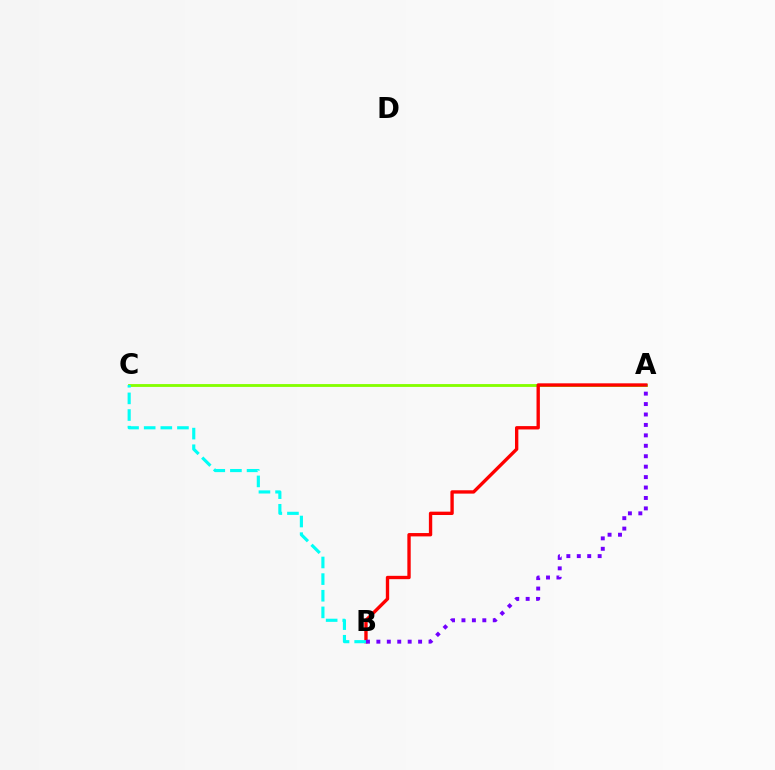{('A', 'C'): [{'color': '#84ff00', 'line_style': 'solid', 'thickness': 2.05}], ('A', 'B'): [{'color': '#ff0000', 'line_style': 'solid', 'thickness': 2.41}, {'color': '#7200ff', 'line_style': 'dotted', 'thickness': 2.83}], ('B', 'C'): [{'color': '#00fff6', 'line_style': 'dashed', 'thickness': 2.26}]}